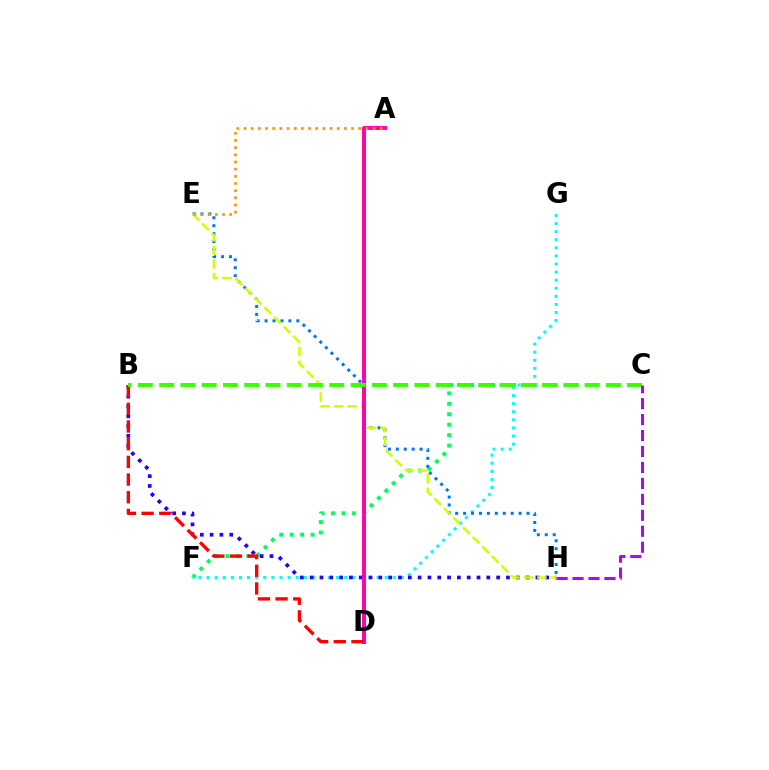{('C', 'F'): [{'color': '#00ff5c', 'line_style': 'dotted', 'thickness': 2.84}], ('F', 'G'): [{'color': '#00fff6', 'line_style': 'dotted', 'thickness': 2.2}], ('E', 'H'): [{'color': '#0074ff', 'line_style': 'dotted', 'thickness': 2.15}, {'color': '#d1ff00', 'line_style': 'dashed', 'thickness': 1.84}], ('B', 'H'): [{'color': '#2500ff', 'line_style': 'dotted', 'thickness': 2.67}], ('A', 'D'): [{'color': '#ff00ac', 'line_style': 'solid', 'thickness': 2.83}], ('B', 'D'): [{'color': '#ff0000', 'line_style': 'dashed', 'thickness': 2.4}], ('A', 'E'): [{'color': '#ff9400', 'line_style': 'dotted', 'thickness': 1.95}], ('B', 'C'): [{'color': '#3dff00', 'line_style': 'dashed', 'thickness': 2.89}], ('C', 'H'): [{'color': '#b900ff', 'line_style': 'dashed', 'thickness': 2.17}]}